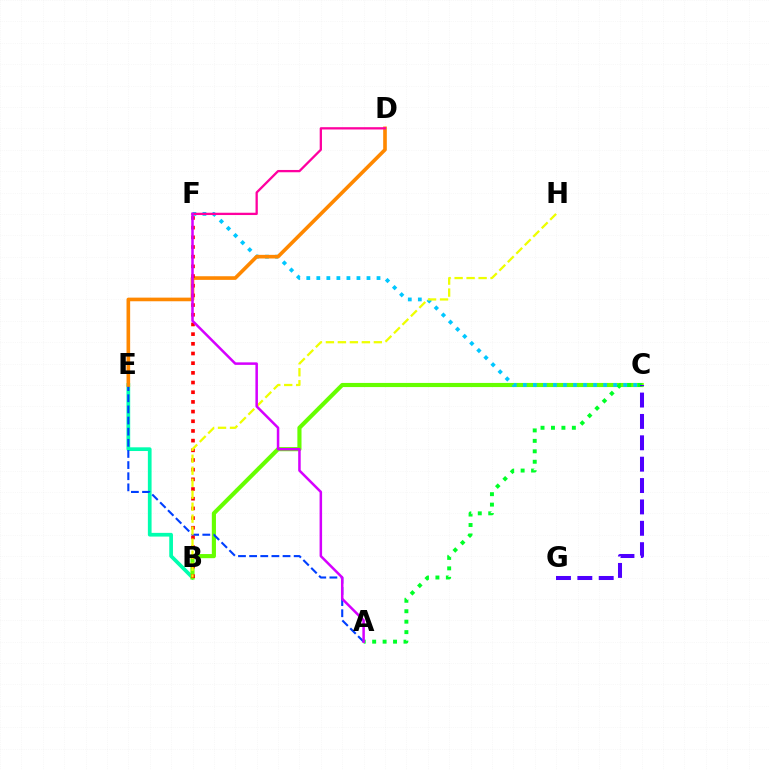{('B', 'E'): [{'color': '#00ffaf', 'line_style': 'solid', 'thickness': 2.67}], ('B', 'C'): [{'color': '#66ff00', 'line_style': 'solid', 'thickness': 2.98}], ('A', 'C'): [{'color': '#00ff27', 'line_style': 'dotted', 'thickness': 2.84}], ('C', 'F'): [{'color': '#00c7ff', 'line_style': 'dotted', 'thickness': 2.73}], ('A', 'E'): [{'color': '#003fff', 'line_style': 'dashed', 'thickness': 1.51}], ('C', 'G'): [{'color': '#4f00ff', 'line_style': 'dashed', 'thickness': 2.9}], ('D', 'E'): [{'color': '#ff8800', 'line_style': 'solid', 'thickness': 2.62}], ('D', 'F'): [{'color': '#ff00a0', 'line_style': 'solid', 'thickness': 1.65}], ('B', 'F'): [{'color': '#ff0000', 'line_style': 'dotted', 'thickness': 2.63}], ('B', 'H'): [{'color': '#eeff00', 'line_style': 'dashed', 'thickness': 1.63}], ('A', 'F'): [{'color': '#d600ff', 'line_style': 'solid', 'thickness': 1.81}]}